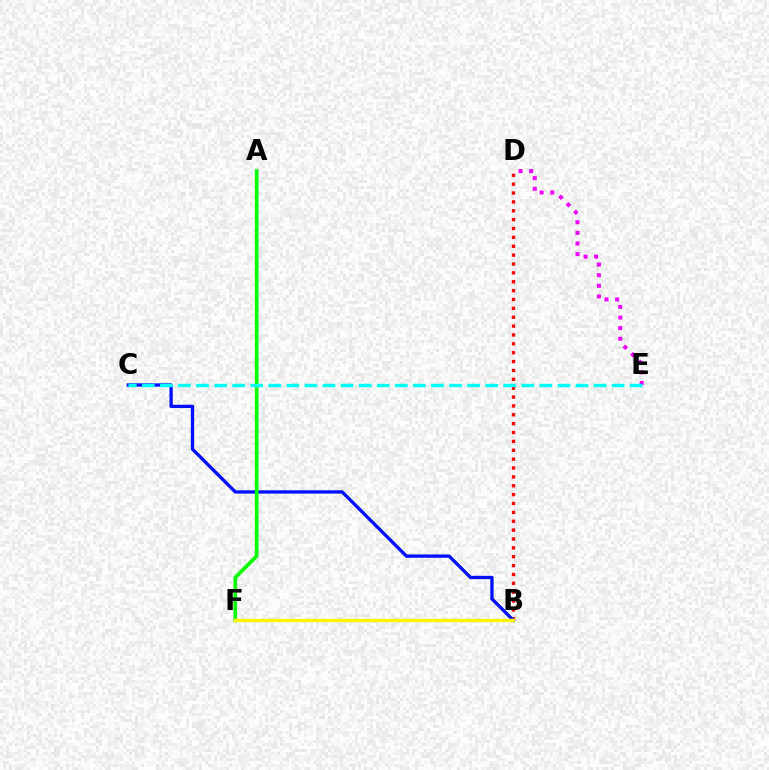{('D', 'E'): [{'color': '#ee00ff', 'line_style': 'dotted', 'thickness': 2.89}], ('B', 'D'): [{'color': '#ff0000', 'line_style': 'dotted', 'thickness': 2.41}], ('B', 'C'): [{'color': '#0010ff', 'line_style': 'solid', 'thickness': 2.39}], ('A', 'F'): [{'color': '#08ff00', 'line_style': 'solid', 'thickness': 2.65}], ('B', 'F'): [{'color': '#fcf500', 'line_style': 'solid', 'thickness': 2.52}], ('C', 'E'): [{'color': '#00fff6', 'line_style': 'dashed', 'thickness': 2.45}]}